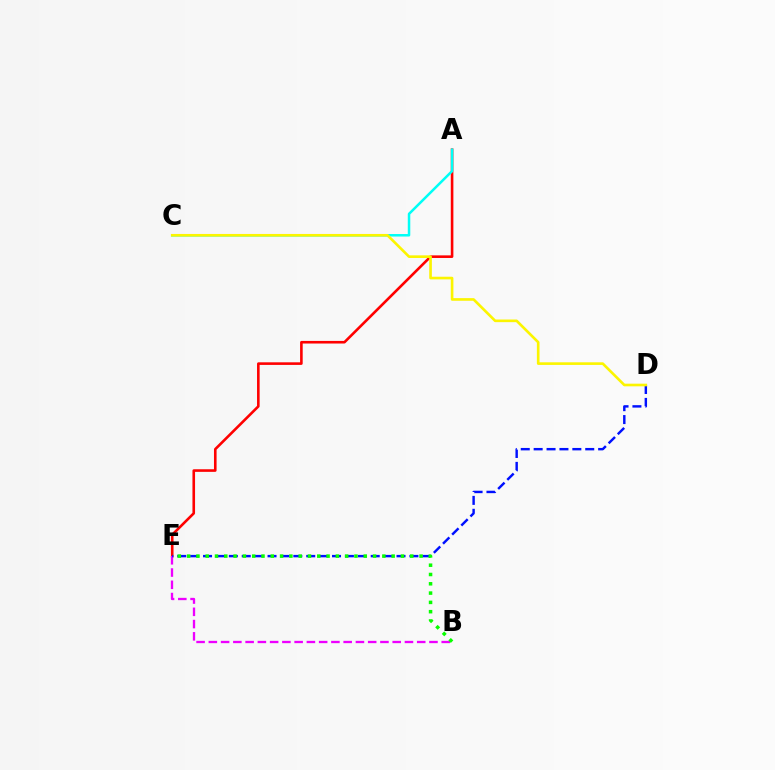{('A', 'E'): [{'color': '#ff0000', 'line_style': 'solid', 'thickness': 1.87}], ('B', 'E'): [{'color': '#ee00ff', 'line_style': 'dashed', 'thickness': 1.67}, {'color': '#08ff00', 'line_style': 'dotted', 'thickness': 2.53}], ('D', 'E'): [{'color': '#0010ff', 'line_style': 'dashed', 'thickness': 1.75}], ('A', 'C'): [{'color': '#00fff6', 'line_style': 'solid', 'thickness': 1.8}], ('C', 'D'): [{'color': '#fcf500', 'line_style': 'solid', 'thickness': 1.9}]}